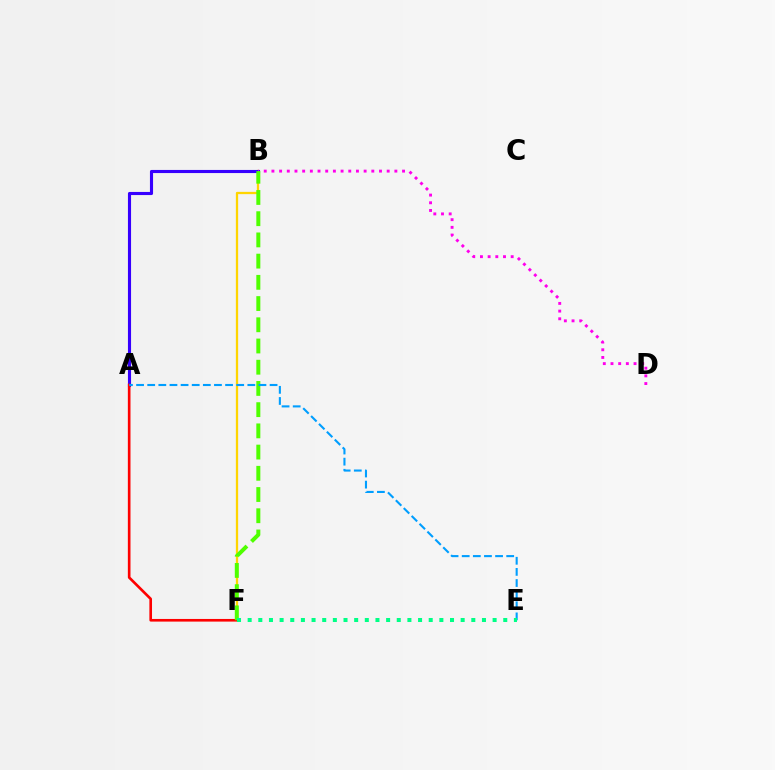{('B', 'F'): [{'color': '#ffd500', 'line_style': 'solid', 'thickness': 1.64}, {'color': '#4fff00', 'line_style': 'dashed', 'thickness': 2.88}], ('A', 'B'): [{'color': '#3700ff', 'line_style': 'solid', 'thickness': 2.24}], ('B', 'D'): [{'color': '#ff00ed', 'line_style': 'dotted', 'thickness': 2.09}], ('A', 'F'): [{'color': '#ff0000', 'line_style': 'solid', 'thickness': 1.9}], ('A', 'E'): [{'color': '#009eff', 'line_style': 'dashed', 'thickness': 1.51}], ('E', 'F'): [{'color': '#00ff86', 'line_style': 'dotted', 'thickness': 2.89}]}